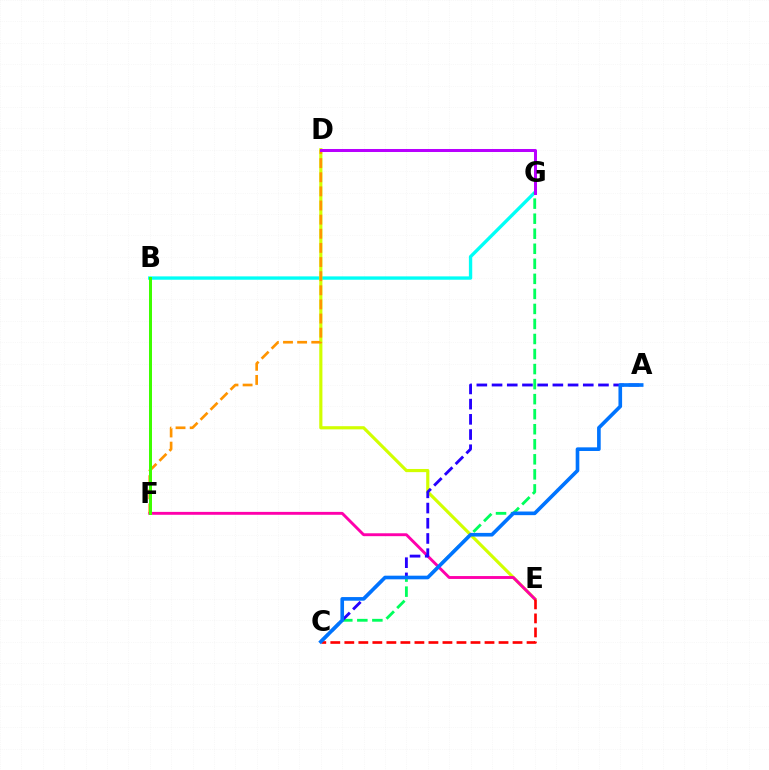{('B', 'G'): [{'color': '#00fff6', 'line_style': 'solid', 'thickness': 2.41}], ('C', 'G'): [{'color': '#00ff5c', 'line_style': 'dashed', 'thickness': 2.04}], ('D', 'E'): [{'color': '#d1ff00', 'line_style': 'solid', 'thickness': 2.28}], ('E', 'F'): [{'color': '#ff00ac', 'line_style': 'solid', 'thickness': 2.08}], ('D', 'F'): [{'color': '#ff9400', 'line_style': 'dashed', 'thickness': 1.92}], ('A', 'C'): [{'color': '#2500ff', 'line_style': 'dashed', 'thickness': 2.07}, {'color': '#0074ff', 'line_style': 'solid', 'thickness': 2.62}], ('C', 'E'): [{'color': '#ff0000', 'line_style': 'dashed', 'thickness': 1.9}], ('B', 'F'): [{'color': '#3dff00', 'line_style': 'solid', 'thickness': 2.16}], ('D', 'G'): [{'color': '#b900ff', 'line_style': 'solid', 'thickness': 2.17}]}